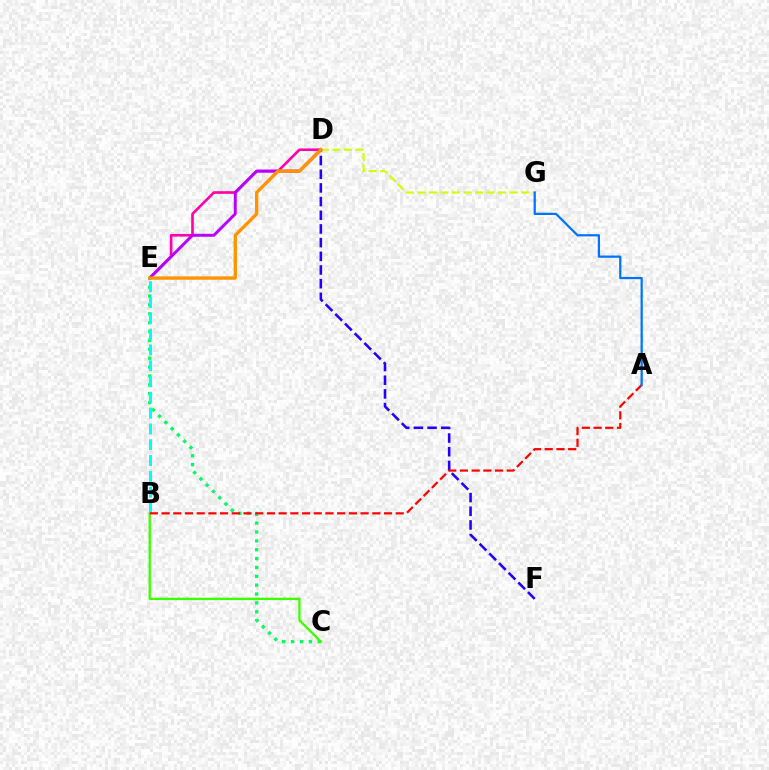{('D', 'E'): [{'color': '#ff00ac', 'line_style': 'solid', 'thickness': 1.89}, {'color': '#b900ff', 'line_style': 'solid', 'thickness': 2.12}, {'color': '#ff9400', 'line_style': 'solid', 'thickness': 2.42}], ('C', 'E'): [{'color': '#00ff5c', 'line_style': 'dotted', 'thickness': 2.41}], ('D', 'G'): [{'color': '#d1ff00', 'line_style': 'dashed', 'thickness': 1.57}], ('D', 'F'): [{'color': '#2500ff', 'line_style': 'dashed', 'thickness': 1.86}], ('B', 'C'): [{'color': '#3dff00', 'line_style': 'solid', 'thickness': 1.68}], ('B', 'E'): [{'color': '#00fff6', 'line_style': 'dashed', 'thickness': 2.15}], ('A', 'B'): [{'color': '#ff0000', 'line_style': 'dashed', 'thickness': 1.59}], ('A', 'G'): [{'color': '#0074ff', 'line_style': 'solid', 'thickness': 1.62}]}